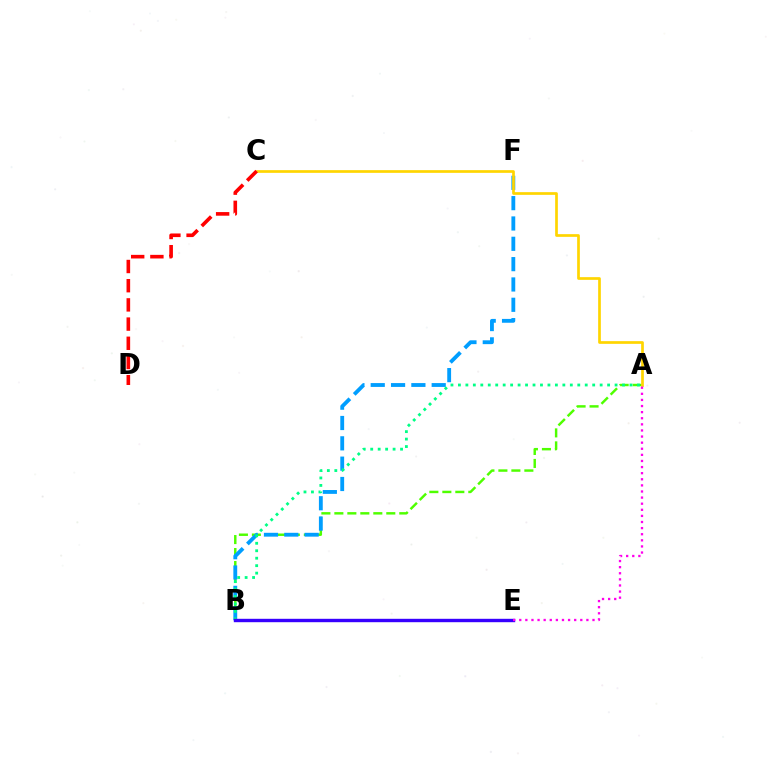{('A', 'B'): [{'color': '#4fff00', 'line_style': 'dashed', 'thickness': 1.76}, {'color': '#00ff86', 'line_style': 'dotted', 'thickness': 2.03}], ('B', 'F'): [{'color': '#009eff', 'line_style': 'dashed', 'thickness': 2.76}], ('A', 'C'): [{'color': '#ffd500', 'line_style': 'solid', 'thickness': 1.95}], ('B', 'E'): [{'color': '#3700ff', 'line_style': 'solid', 'thickness': 2.45}], ('A', 'E'): [{'color': '#ff00ed', 'line_style': 'dotted', 'thickness': 1.66}], ('C', 'D'): [{'color': '#ff0000', 'line_style': 'dashed', 'thickness': 2.61}]}